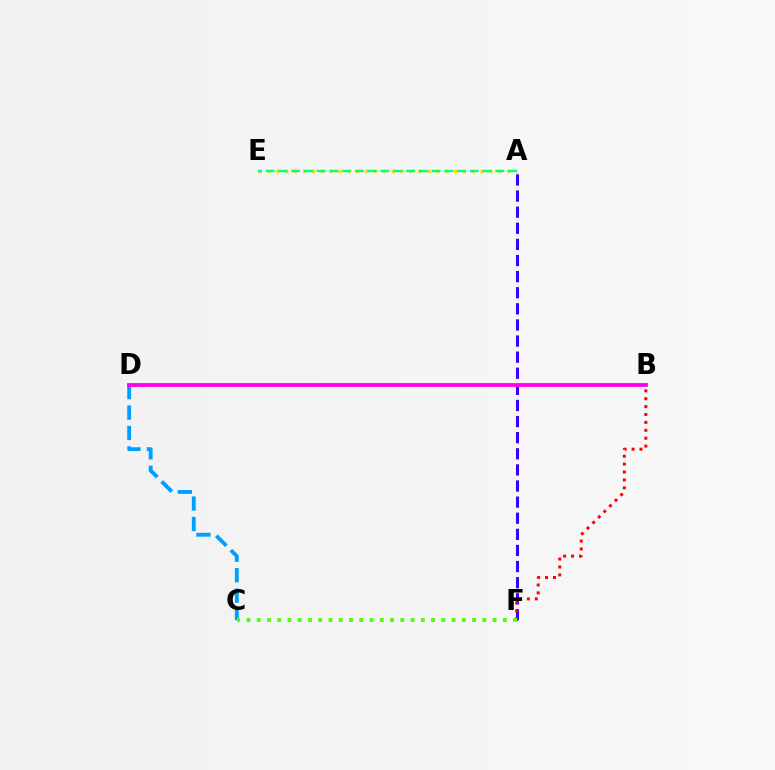{('A', 'E'): [{'color': '#ffd500', 'line_style': 'dotted', 'thickness': 2.41}, {'color': '#00ff86', 'line_style': 'dashed', 'thickness': 1.73}], ('A', 'F'): [{'color': '#3700ff', 'line_style': 'dashed', 'thickness': 2.19}], ('C', 'D'): [{'color': '#009eff', 'line_style': 'dashed', 'thickness': 2.78}], ('B', 'D'): [{'color': '#ff00ed', 'line_style': 'solid', 'thickness': 2.72}], ('B', 'F'): [{'color': '#ff0000', 'line_style': 'dotted', 'thickness': 2.15}], ('C', 'F'): [{'color': '#4fff00', 'line_style': 'dotted', 'thickness': 2.79}]}